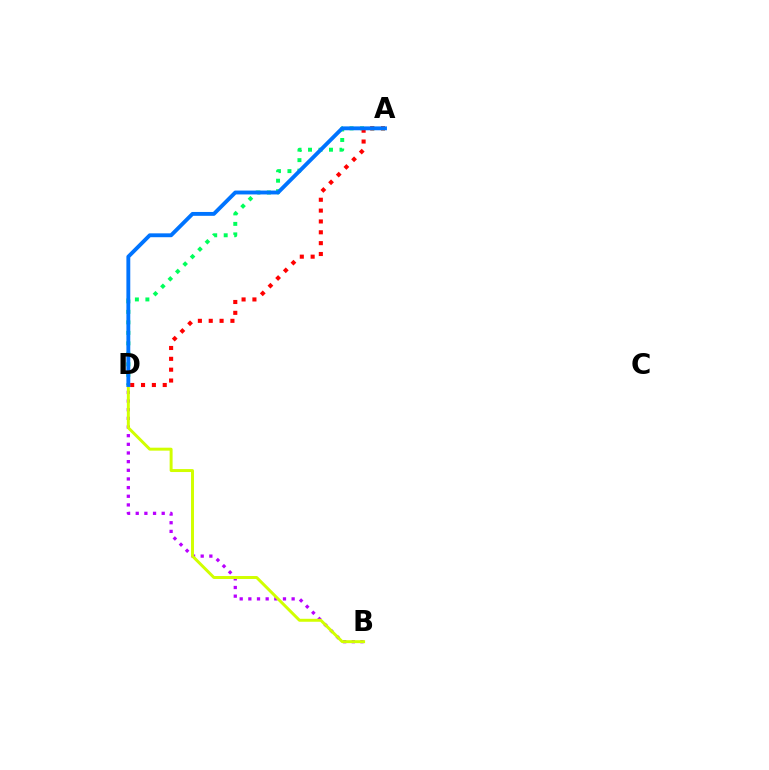{('A', 'D'): [{'color': '#00ff5c', 'line_style': 'dotted', 'thickness': 2.85}, {'color': '#ff0000', 'line_style': 'dotted', 'thickness': 2.95}, {'color': '#0074ff', 'line_style': 'solid', 'thickness': 2.78}], ('B', 'D'): [{'color': '#b900ff', 'line_style': 'dotted', 'thickness': 2.35}, {'color': '#d1ff00', 'line_style': 'solid', 'thickness': 2.13}]}